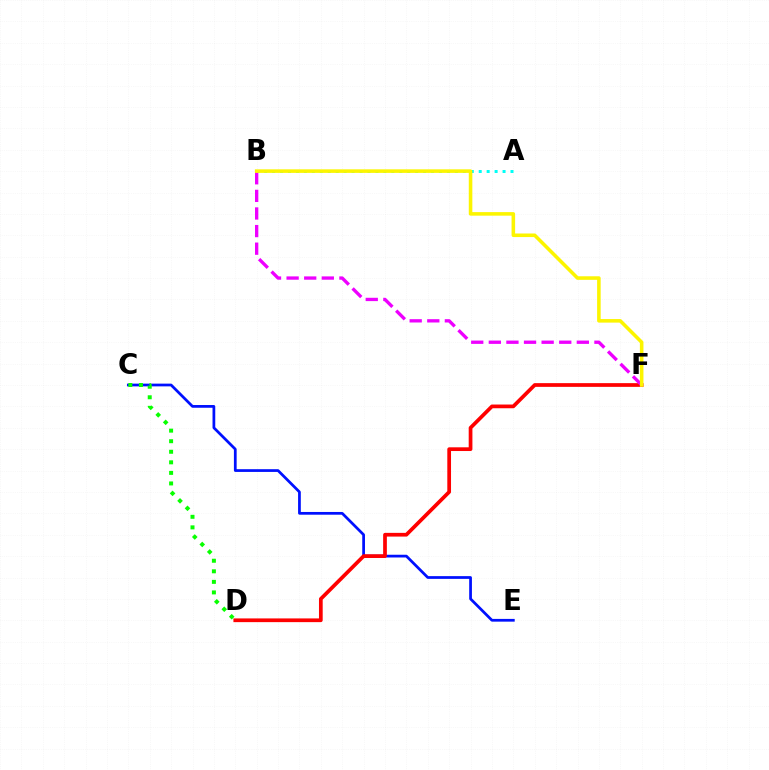{('C', 'E'): [{'color': '#0010ff', 'line_style': 'solid', 'thickness': 1.97}], ('D', 'F'): [{'color': '#ff0000', 'line_style': 'solid', 'thickness': 2.68}], ('C', 'D'): [{'color': '#08ff00', 'line_style': 'dotted', 'thickness': 2.87}], ('A', 'B'): [{'color': '#00fff6', 'line_style': 'dotted', 'thickness': 2.16}], ('B', 'F'): [{'color': '#ee00ff', 'line_style': 'dashed', 'thickness': 2.39}, {'color': '#fcf500', 'line_style': 'solid', 'thickness': 2.56}]}